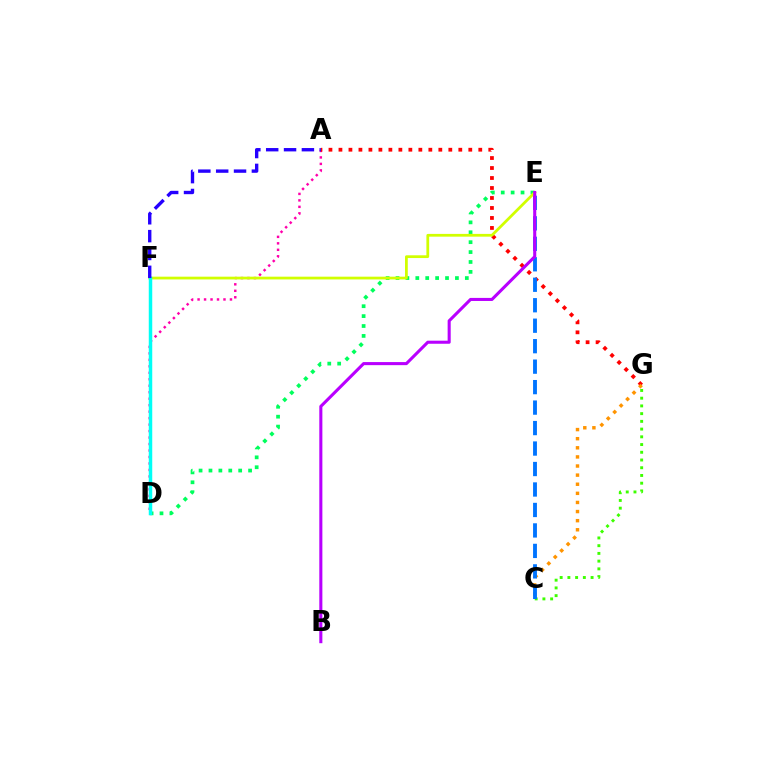{('D', 'E'): [{'color': '#00ff5c', 'line_style': 'dotted', 'thickness': 2.69}], ('A', 'D'): [{'color': '#ff00ac', 'line_style': 'dotted', 'thickness': 1.76}], ('A', 'G'): [{'color': '#ff0000', 'line_style': 'dotted', 'thickness': 2.71}], ('E', 'F'): [{'color': '#d1ff00', 'line_style': 'solid', 'thickness': 1.99}], ('C', 'G'): [{'color': '#3dff00', 'line_style': 'dotted', 'thickness': 2.1}, {'color': '#ff9400', 'line_style': 'dotted', 'thickness': 2.47}], ('D', 'F'): [{'color': '#00fff6', 'line_style': 'solid', 'thickness': 2.5}], ('C', 'E'): [{'color': '#0074ff', 'line_style': 'dashed', 'thickness': 2.78}], ('B', 'E'): [{'color': '#b900ff', 'line_style': 'solid', 'thickness': 2.21}], ('A', 'F'): [{'color': '#2500ff', 'line_style': 'dashed', 'thickness': 2.42}]}